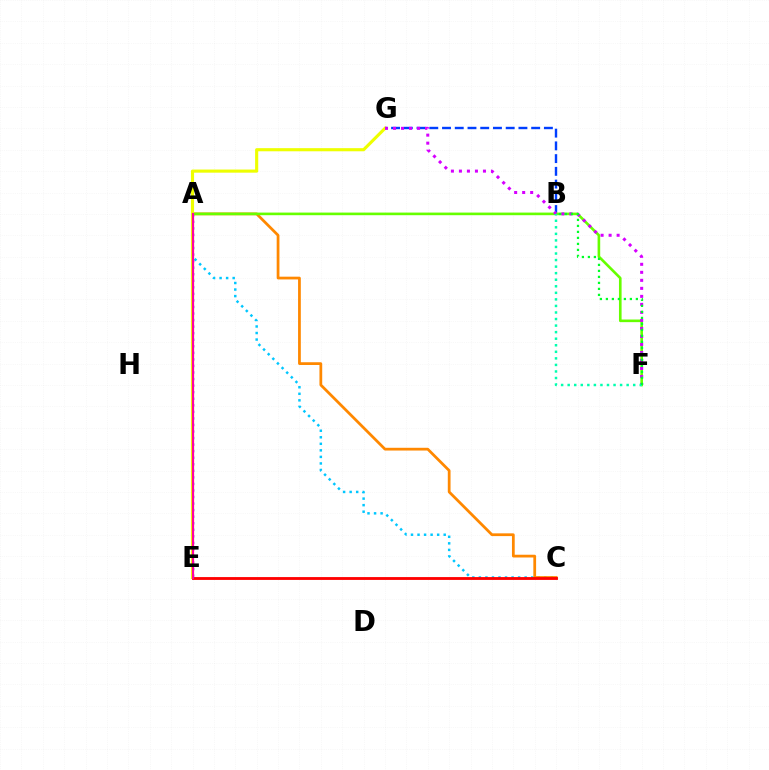{('A', 'C'): [{'color': '#00c7ff', 'line_style': 'dotted', 'thickness': 1.78}, {'color': '#ff8800', 'line_style': 'solid', 'thickness': 1.98}], ('A', 'E'): [{'color': '#4f00ff', 'line_style': 'dotted', 'thickness': 1.78}, {'color': '#ff00a0', 'line_style': 'solid', 'thickness': 1.57}], ('B', 'G'): [{'color': '#003fff', 'line_style': 'dashed', 'thickness': 1.73}], ('A', 'F'): [{'color': '#66ff00', 'line_style': 'solid', 'thickness': 1.89}], ('E', 'G'): [{'color': '#eeff00', 'line_style': 'solid', 'thickness': 2.25}], ('F', 'G'): [{'color': '#d600ff', 'line_style': 'dotted', 'thickness': 2.18}], ('C', 'E'): [{'color': '#ff0000', 'line_style': 'solid', 'thickness': 2.04}], ('B', 'F'): [{'color': '#00ffaf', 'line_style': 'dotted', 'thickness': 1.78}, {'color': '#00ff27', 'line_style': 'dotted', 'thickness': 1.63}]}